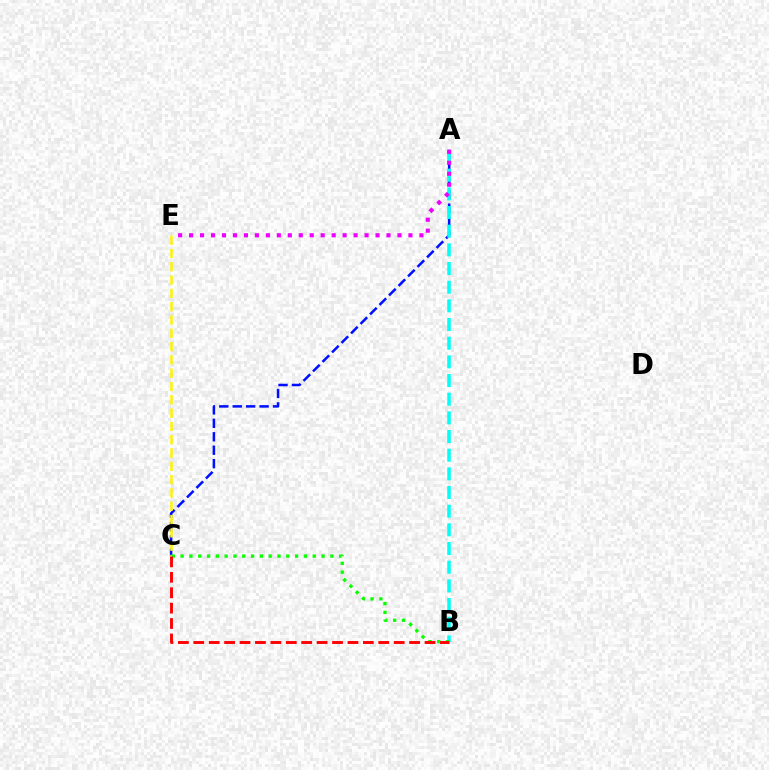{('A', 'C'): [{'color': '#0010ff', 'line_style': 'dashed', 'thickness': 1.83}], ('A', 'B'): [{'color': '#00fff6', 'line_style': 'dashed', 'thickness': 2.54}], ('A', 'E'): [{'color': '#ee00ff', 'line_style': 'dotted', 'thickness': 2.98}], ('C', 'E'): [{'color': '#fcf500', 'line_style': 'dashed', 'thickness': 1.81}], ('B', 'C'): [{'color': '#08ff00', 'line_style': 'dotted', 'thickness': 2.39}, {'color': '#ff0000', 'line_style': 'dashed', 'thickness': 2.09}]}